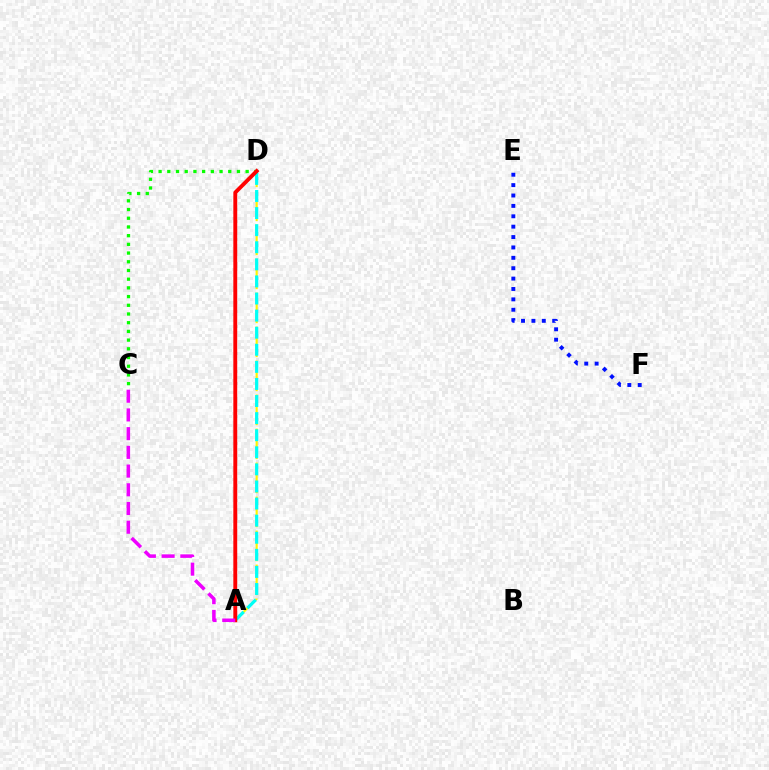{('A', 'D'): [{'color': '#fcf500', 'line_style': 'dashed', 'thickness': 1.54}, {'color': '#00fff6', 'line_style': 'dashed', 'thickness': 2.32}, {'color': '#ff0000', 'line_style': 'solid', 'thickness': 2.79}], ('C', 'D'): [{'color': '#08ff00', 'line_style': 'dotted', 'thickness': 2.37}], ('E', 'F'): [{'color': '#0010ff', 'line_style': 'dotted', 'thickness': 2.82}], ('A', 'C'): [{'color': '#ee00ff', 'line_style': 'dashed', 'thickness': 2.54}]}